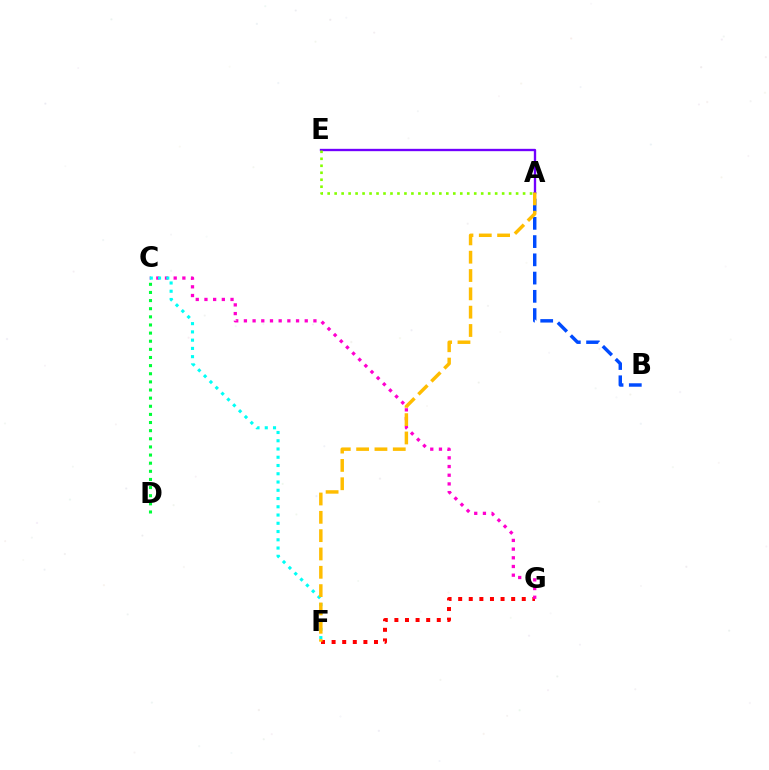{('A', 'B'): [{'color': '#004bff', 'line_style': 'dashed', 'thickness': 2.48}], ('F', 'G'): [{'color': '#ff0000', 'line_style': 'dotted', 'thickness': 2.88}], ('C', 'D'): [{'color': '#00ff39', 'line_style': 'dotted', 'thickness': 2.21}], ('A', 'E'): [{'color': '#7200ff', 'line_style': 'solid', 'thickness': 1.69}, {'color': '#84ff00', 'line_style': 'dotted', 'thickness': 1.9}], ('C', 'G'): [{'color': '#ff00cf', 'line_style': 'dotted', 'thickness': 2.36}], ('C', 'F'): [{'color': '#00fff6', 'line_style': 'dotted', 'thickness': 2.24}], ('A', 'F'): [{'color': '#ffbd00', 'line_style': 'dashed', 'thickness': 2.49}]}